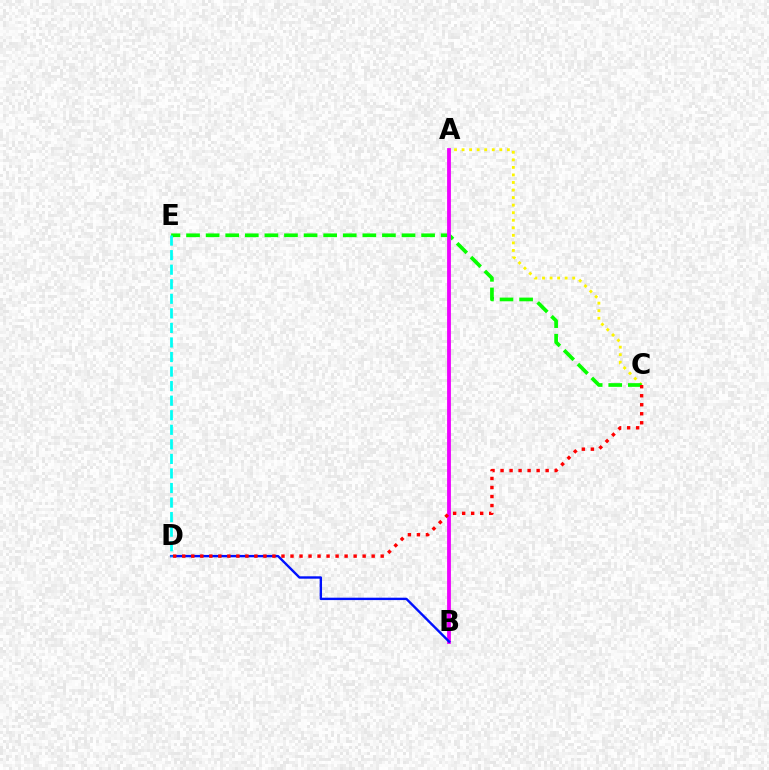{('A', 'C'): [{'color': '#fcf500', 'line_style': 'dotted', 'thickness': 2.05}], ('C', 'E'): [{'color': '#08ff00', 'line_style': 'dashed', 'thickness': 2.66}], ('A', 'B'): [{'color': '#ee00ff', 'line_style': 'solid', 'thickness': 2.74}], ('B', 'D'): [{'color': '#0010ff', 'line_style': 'solid', 'thickness': 1.72}], ('C', 'D'): [{'color': '#ff0000', 'line_style': 'dotted', 'thickness': 2.45}], ('D', 'E'): [{'color': '#00fff6', 'line_style': 'dashed', 'thickness': 1.98}]}